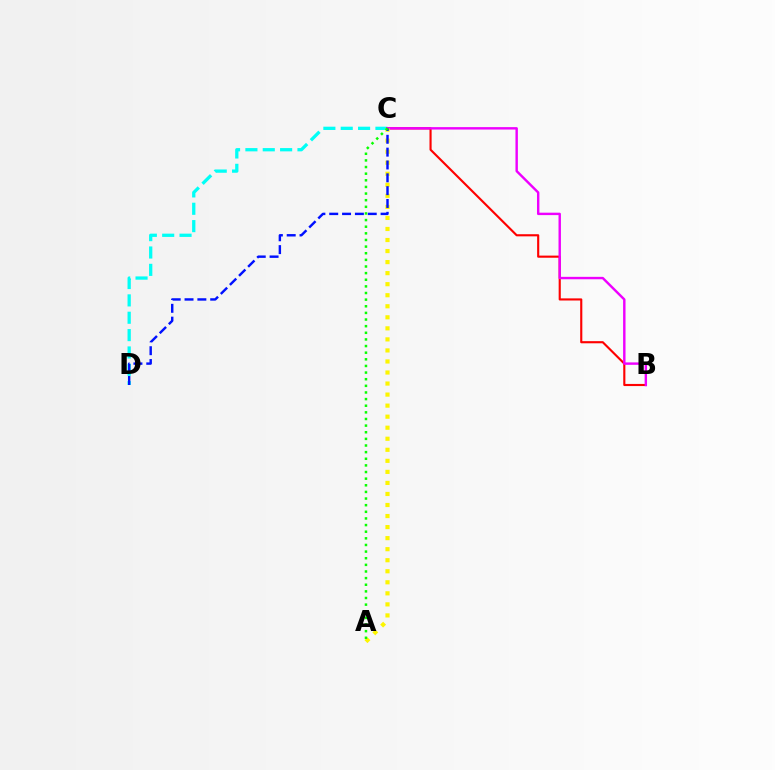{('C', 'D'): [{'color': '#00fff6', 'line_style': 'dashed', 'thickness': 2.36}, {'color': '#0010ff', 'line_style': 'dashed', 'thickness': 1.74}], ('B', 'C'): [{'color': '#ff0000', 'line_style': 'solid', 'thickness': 1.53}, {'color': '#ee00ff', 'line_style': 'solid', 'thickness': 1.74}], ('A', 'C'): [{'color': '#fcf500', 'line_style': 'dotted', 'thickness': 3.0}, {'color': '#08ff00', 'line_style': 'dotted', 'thickness': 1.8}]}